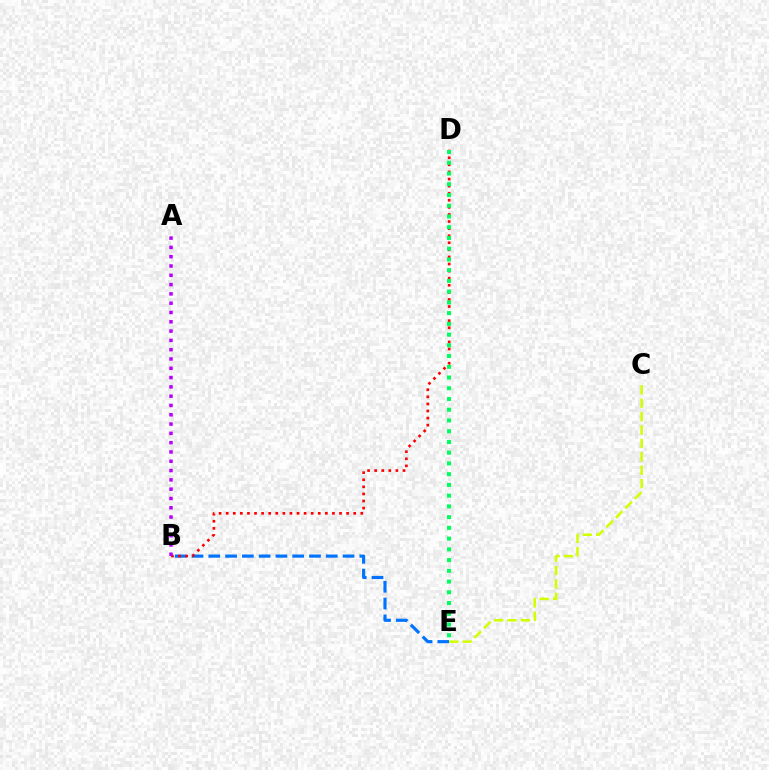{('B', 'E'): [{'color': '#0074ff', 'line_style': 'dashed', 'thickness': 2.28}], ('B', 'D'): [{'color': '#ff0000', 'line_style': 'dotted', 'thickness': 1.92}], ('C', 'E'): [{'color': '#d1ff00', 'line_style': 'dashed', 'thickness': 1.82}], ('D', 'E'): [{'color': '#00ff5c', 'line_style': 'dotted', 'thickness': 2.92}], ('A', 'B'): [{'color': '#b900ff', 'line_style': 'dotted', 'thickness': 2.53}]}